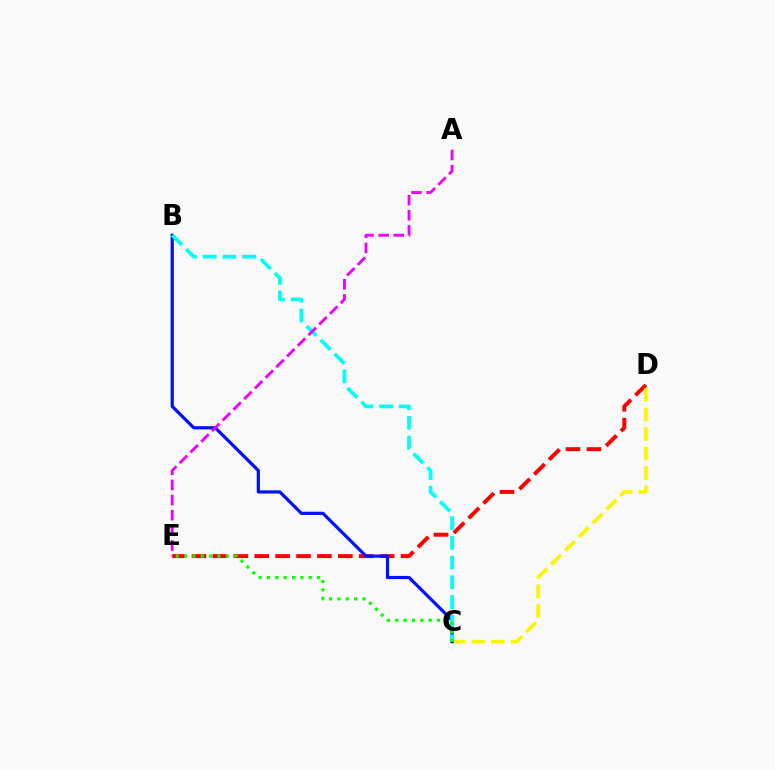{('D', 'E'): [{'color': '#ff0000', 'line_style': 'dashed', 'thickness': 2.84}], ('C', 'D'): [{'color': '#fcf500', 'line_style': 'dashed', 'thickness': 2.65}], ('B', 'C'): [{'color': '#0010ff', 'line_style': 'solid', 'thickness': 2.3}, {'color': '#00fff6', 'line_style': 'dashed', 'thickness': 2.68}], ('A', 'E'): [{'color': '#ee00ff', 'line_style': 'dashed', 'thickness': 2.06}], ('C', 'E'): [{'color': '#08ff00', 'line_style': 'dotted', 'thickness': 2.27}]}